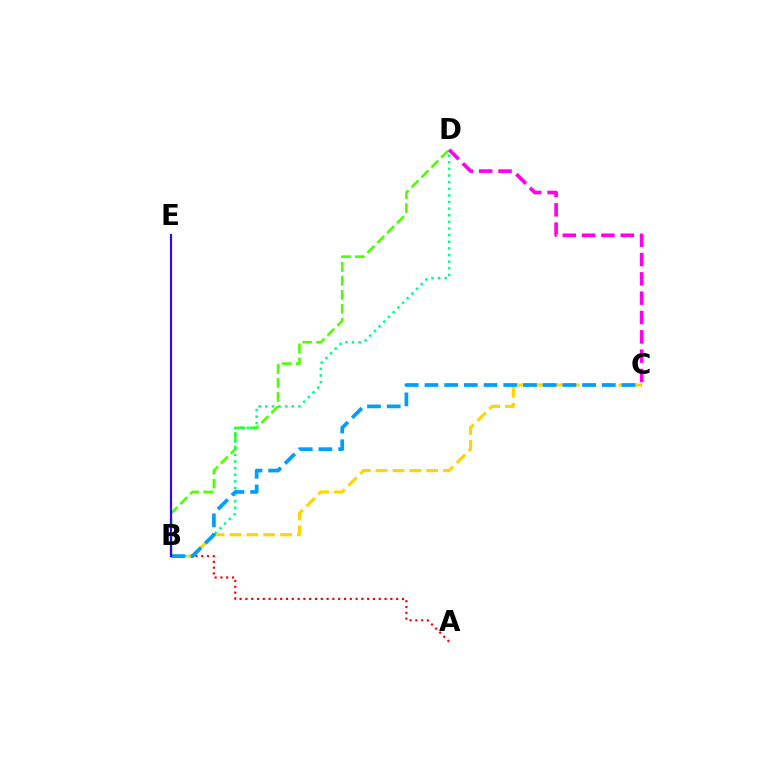{('A', 'B'): [{'color': '#ff0000', 'line_style': 'dotted', 'thickness': 1.58}], ('B', 'D'): [{'color': '#4fff00', 'line_style': 'dashed', 'thickness': 1.9}, {'color': '#00ff86', 'line_style': 'dotted', 'thickness': 1.8}], ('B', 'C'): [{'color': '#ffd500', 'line_style': 'dashed', 'thickness': 2.29}, {'color': '#009eff', 'line_style': 'dashed', 'thickness': 2.68}], ('C', 'D'): [{'color': '#ff00ed', 'line_style': 'dashed', 'thickness': 2.62}], ('B', 'E'): [{'color': '#3700ff', 'line_style': 'solid', 'thickness': 1.56}]}